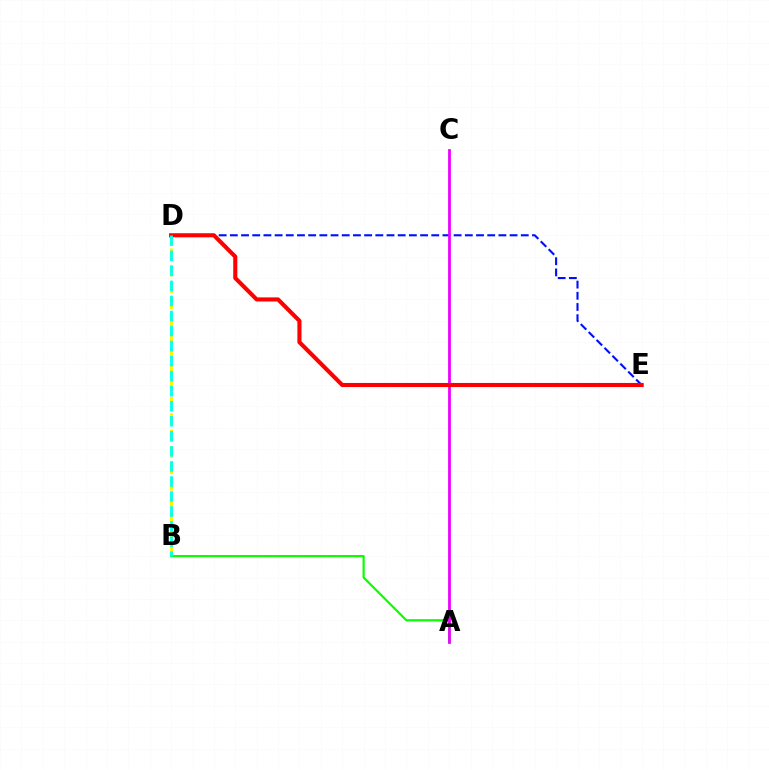{('D', 'E'): [{'color': '#0010ff', 'line_style': 'dashed', 'thickness': 1.52}, {'color': '#ff0000', 'line_style': 'solid', 'thickness': 2.95}], ('B', 'D'): [{'color': '#fcf500', 'line_style': 'dashed', 'thickness': 2.24}, {'color': '#00fff6', 'line_style': 'dashed', 'thickness': 2.04}], ('A', 'B'): [{'color': '#08ff00', 'line_style': 'solid', 'thickness': 1.57}], ('A', 'C'): [{'color': '#ee00ff', 'line_style': 'solid', 'thickness': 2.0}]}